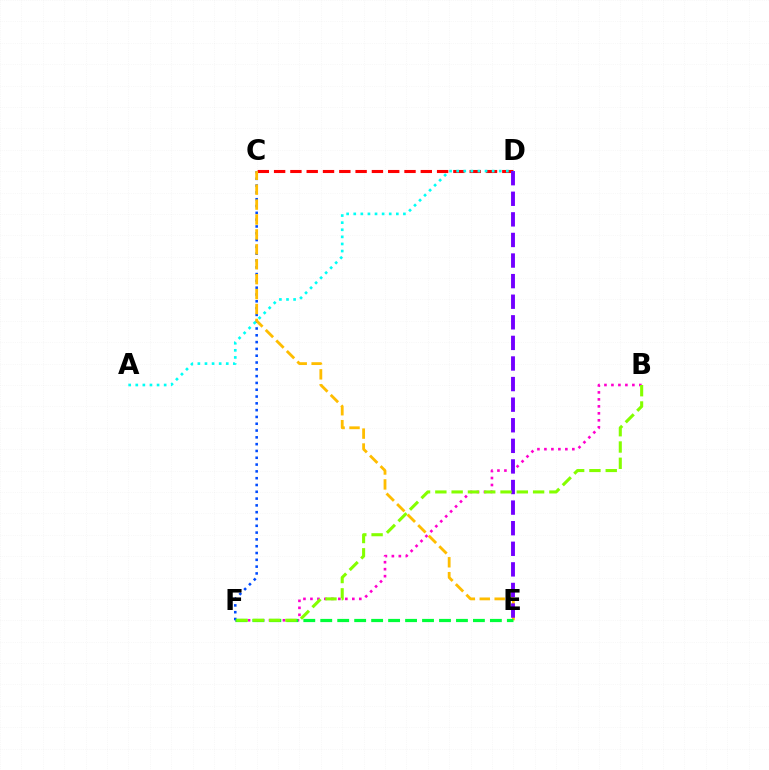{('C', 'D'): [{'color': '#ff0000', 'line_style': 'dashed', 'thickness': 2.21}], ('B', 'F'): [{'color': '#ff00cf', 'line_style': 'dotted', 'thickness': 1.9}, {'color': '#84ff00', 'line_style': 'dashed', 'thickness': 2.21}], ('C', 'F'): [{'color': '#004bff', 'line_style': 'dotted', 'thickness': 1.85}], ('C', 'E'): [{'color': '#ffbd00', 'line_style': 'dashed', 'thickness': 2.03}], ('E', 'F'): [{'color': '#00ff39', 'line_style': 'dashed', 'thickness': 2.3}], ('D', 'E'): [{'color': '#7200ff', 'line_style': 'dashed', 'thickness': 2.8}], ('A', 'D'): [{'color': '#00fff6', 'line_style': 'dotted', 'thickness': 1.93}]}